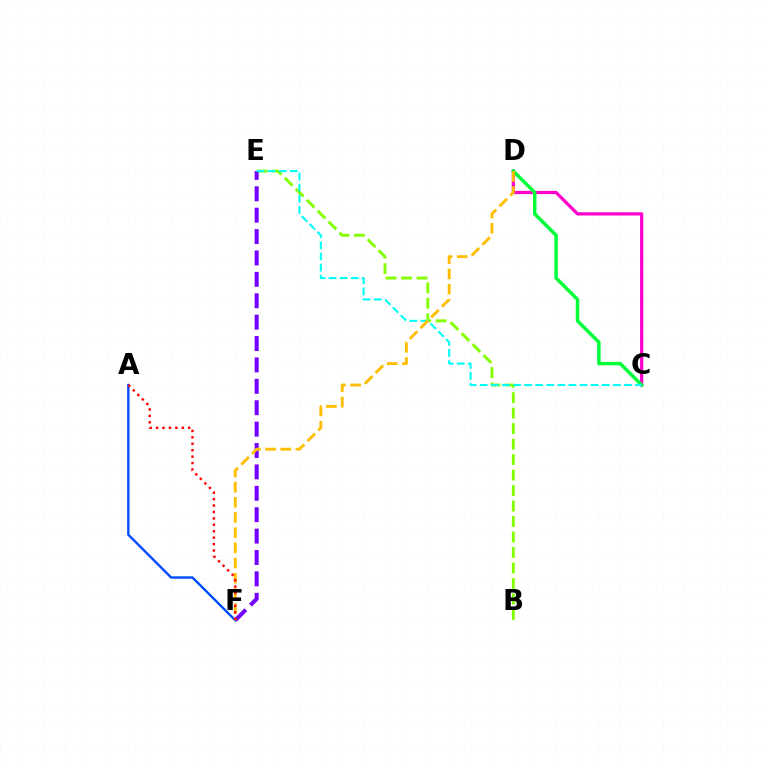{('B', 'E'): [{'color': '#84ff00', 'line_style': 'dashed', 'thickness': 2.1}], ('A', 'F'): [{'color': '#004bff', 'line_style': 'solid', 'thickness': 1.71}, {'color': '#ff0000', 'line_style': 'dotted', 'thickness': 1.75}], ('C', 'D'): [{'color': '#ff00cf', 'line_style': 'solid', 'thickness': 2.33}, {'color': '#00ff39', 'line_style': 'solid', 'thickness': 2.49}], ('E', 'F'): [{'color': '#7200ff', 'line_style': 'dashed', 'thickness': 2.91}], ('C', 'E'): [{'color': '#00fff6', 'line_style': 'dashed', 'thickness': 1.51}], ('D', 'F'): [{'color': '#ffbd00', 'line_style': 'dashed', 'thickness': 2.06}]}